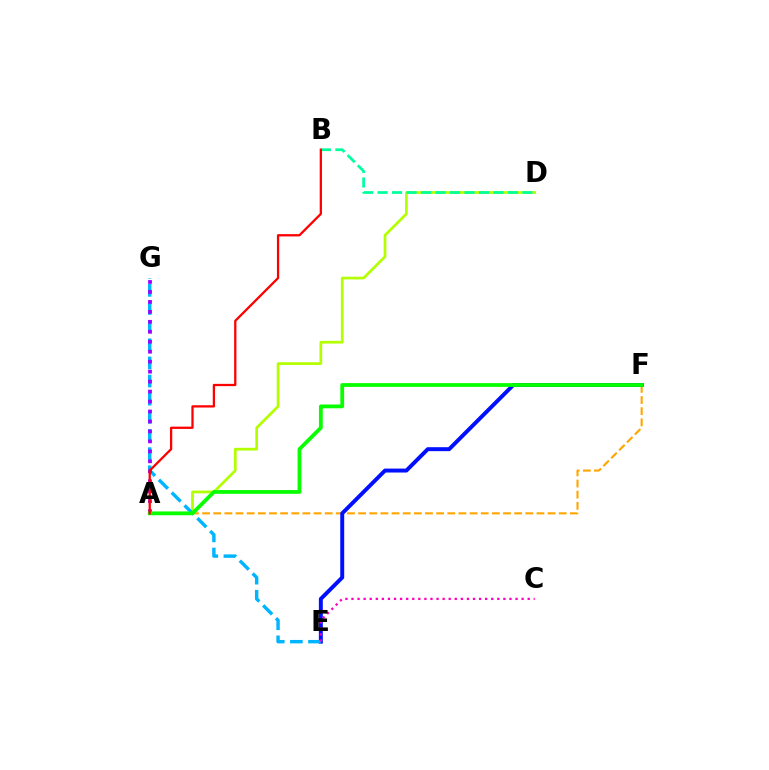{('A', 'F'): [{'color': '#ffa500', 'line_style': 'dashed', 'thickness': 1.51}, {'color': '#08ff00', 'line_style': 'solid', 'thickness': 2.72}], ('E', 'F'): [{'color': '#0010ff', 'line_style': 'solid', 'thickness': 2.84}], ('A', 'D'): [{'color': '#b3ff00', 'line_style': 'solid', 'thickness': 1.96}], ('B', 'D'): [{'color': '#00ff9d', 'line_style': 'dashed', 'thickness': 1.97}], ('E', 'G'): [{'color': '#00b5ff', 'line_style': 'dashed', 'thickness': 2.46}], ('A', 'G'): [{'color': '#9b00ff', 'line_style': 'dotted', 'thickness': 2.71}], ('A', 'B'): [{'color': '#ff0000', 'line_style': 'solid', 'thickness': 1.64}], ('C', 'E'): [{'color': '#ff00bd', 'line_style': 'dotted', 'thickness': 1.65}]}